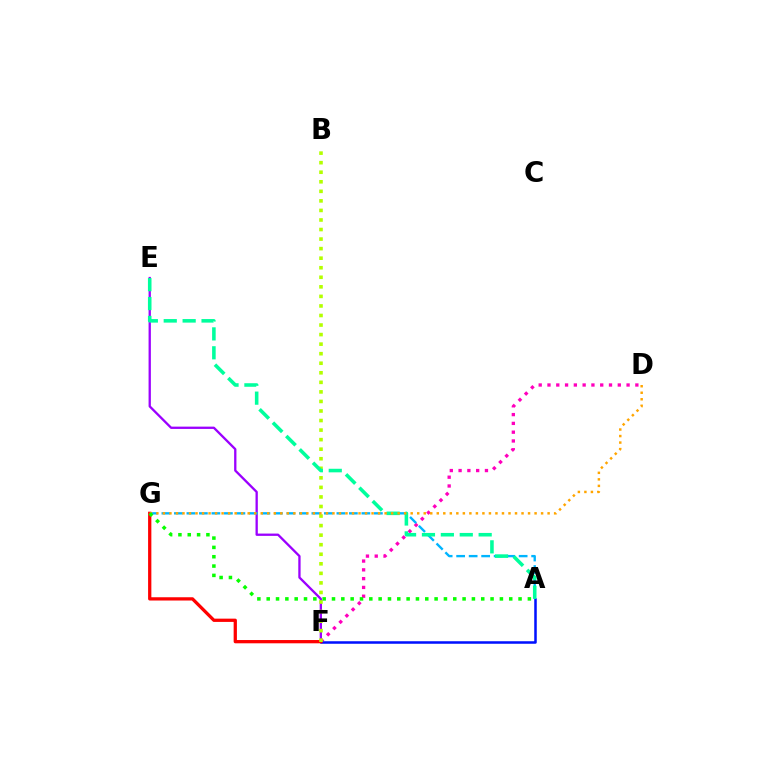{('E', 'F'): [{'color': '#9b00ff', 'line_style': 'solid', 'thickness': 1.66}], ('D', 'F'): [{'color': '#ff00bd', 'line_style': 'dotted', 'thickness': 2.39}], ('A', 'F'): [{'color': '#0010ff', 'line_style': 'solid', 'thickness': 1.81}], ('A', 'G'): [{'color': '#00b5ff', 'line_style': 'dashed', 'thickness': 1.7}, {'color': '#08ff00', 'line_style': 'dotted', 'thickness': 2.53}], ('F', 'G'): [{'color': '#ff0000', 'line_style': 'solid', 'thickness': 2.35}], ('B', 'F'): [{'color': '#b3ff00', 'line_style': 'dotted', 'thickness': 2.59}], ('A', 'E'): [{'color': '#00ff9d', 'line_style': 'dashed', 'thickness': 2.57}], ('D', 'G'): [{'color': '#ffa500', 'line_style': 'dotted', 'thickness': 1.77}]}